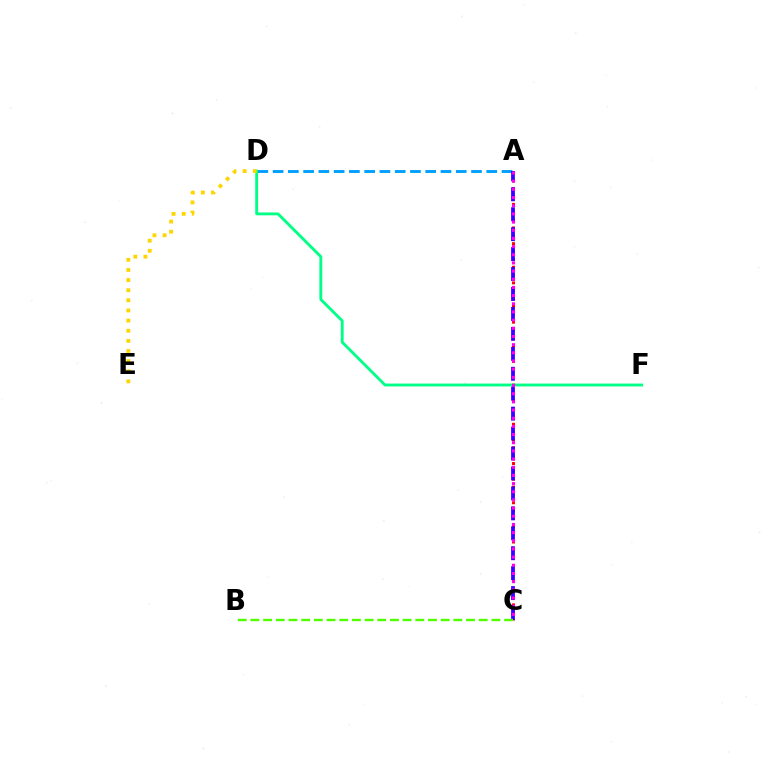{('A', 'C'): [{'color': '#ff0000', 'line_style': 'dotted', 'thickness': 2.13}, {'color': '#3700ff', 'line_style': 'dashed', 'thickness': 2.71}, {'color': '#ff00ed', 'line_style': 'dotted', 'thickness': 2.22}], ('A', 'D'): [{'color': '#009eff', 'line_style': 'dashed', 'thickness': 2.07}], ('D', 'F'): [{'color': '#00ff86', 'line_style': 'solid', 'thickness': 2.05}], ('D', 'E'): [{'color': '#ffd500', 'line_style': 'dotted', 'thickness': 2.75}], ('B', 'C'): [{'color': '#4fff00', 'line_style': 'dashed', 'thickness': 1.72}]}